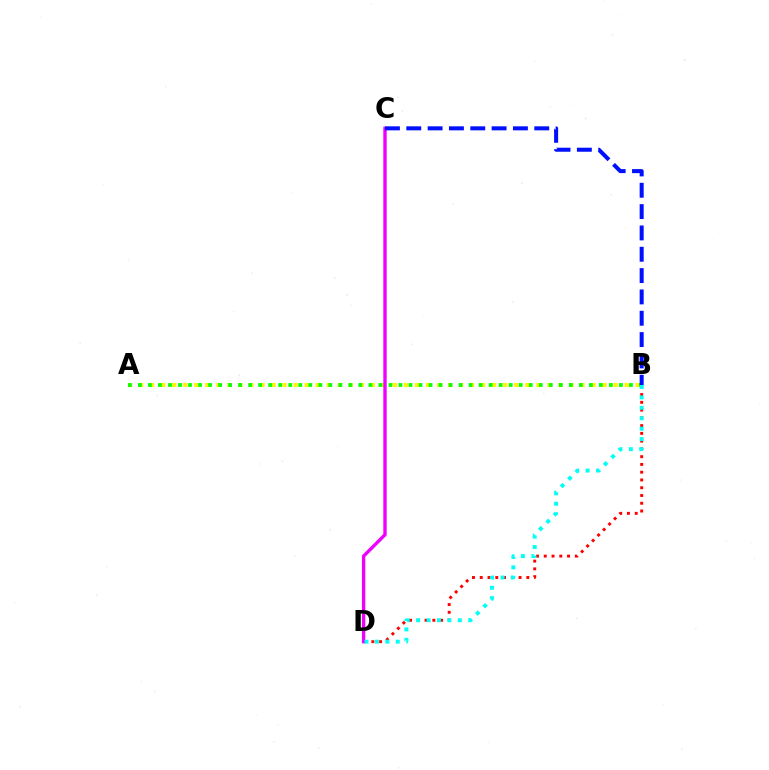{('B', 'D'): [{'color': '#ff0000', 'line_style': 'dotted', 'thickness': 2.11}, {'color': '#00fff6', 'line_style': 'dotted', 'thickness': 2.83}], ('A', 'B'): [{'color': '#fcf500', 'line_style': 'dotted', 'thickness': 3.0}, {'color': '#08ff00', 'line_style': 'dotted', 'thickness': 2.72}], ('C', 'D'): [{'color': '#ee00ff', 'line_style': 'solid', 'thickness': 2.42}], ('B', 'C'): [{'color': '#0010ff', 'line_style': 'dashed', 'thickness': 2.9}]}